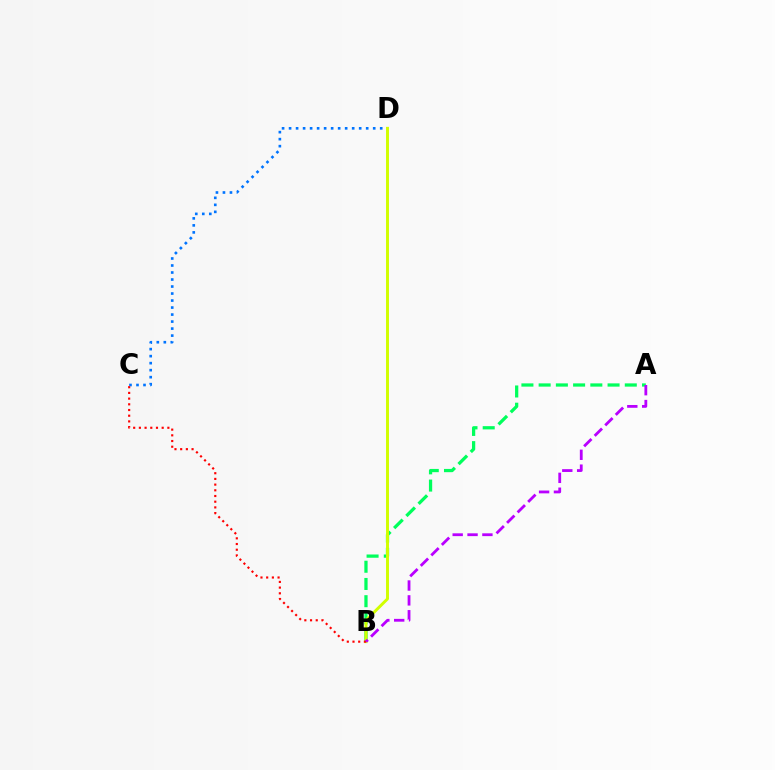{('C', 'D'): [{'color': '#0074ff', 'line_style': 'dotted', 'thickness': 1.9}], ('A', 'B'): [{'color': '#00ff5c', 'line_style': 'dashed', 'thickness': 2.34}, {'color': '#b900ff', 'line_style': 'dashed', 'thickness': 2.02}], ('B', 'D'): [{'color': '#d1ff00', 'line_style': 'solid', 'thickness': 2.11}], ('B', 'C'): [{'color': '#ff0000', 'line_style': 'dotted', 'thickness': 1.55}]}